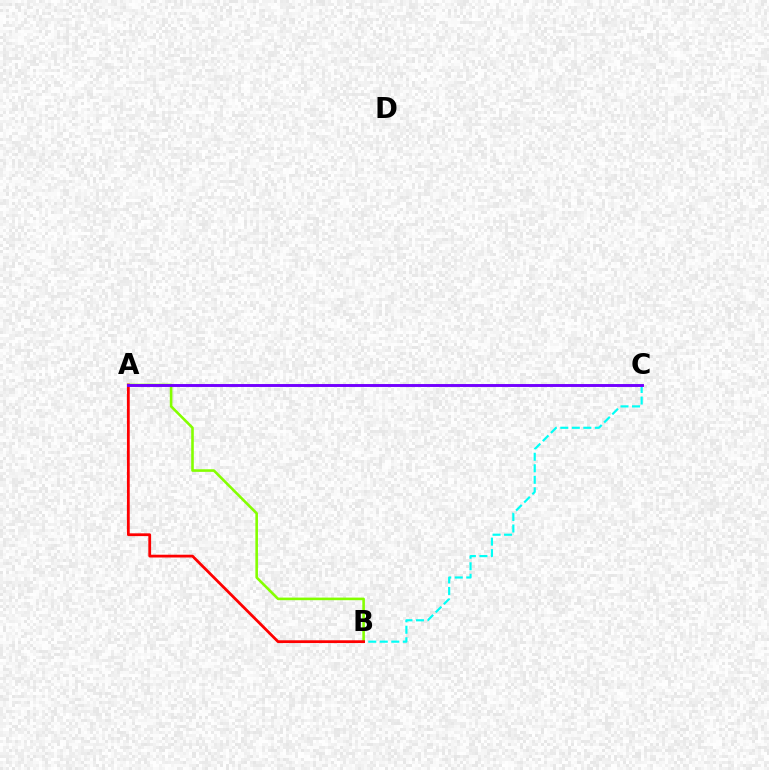{('A', 'B'): [{'color': '#84ff00', 'line_style': 'solid', 'thickness': 1.87}, {'color': '#ff0000', 'line_style': 'solid', 'thickness': 2.0}], ('B', 'C'): [{'color': '#00fff6', 'line_style': 'dashed', 'thickness': 1.56}], ('A', 'C'): [{'color': '#7200ff', 'line_style': 'solid', 'thickness': 2.1}]}